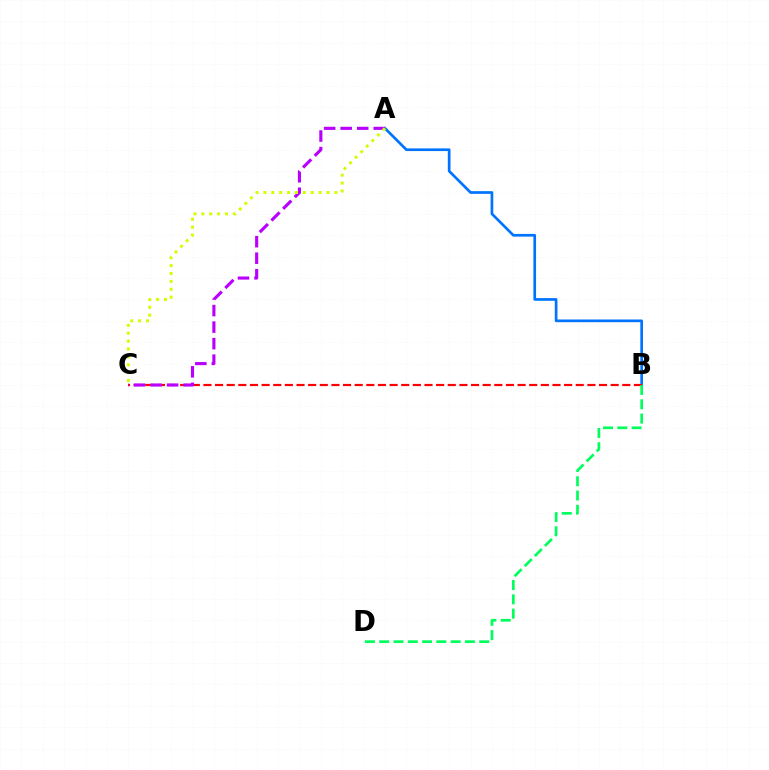{('A', 'B'): [{'color': '#0074ff', 'line_style': 'solid', 'thickness': 1.94}], ('B', 'C'): [{'color': '#ff0000', 'line_style': 'dashed', 'thickness': 1.58}], ('A', 'C'): [{'color': '#b900ff', 'line_style': 'dashed', 'thickness': 2.25}, {'color': '#d1ff00', 'line_style': 'dotted', 'thickness': 2.14}], ('B', 'D'): [{'color': '#00ff5c', 'line_style': 'dashed', 'thickness': 1.94}]}